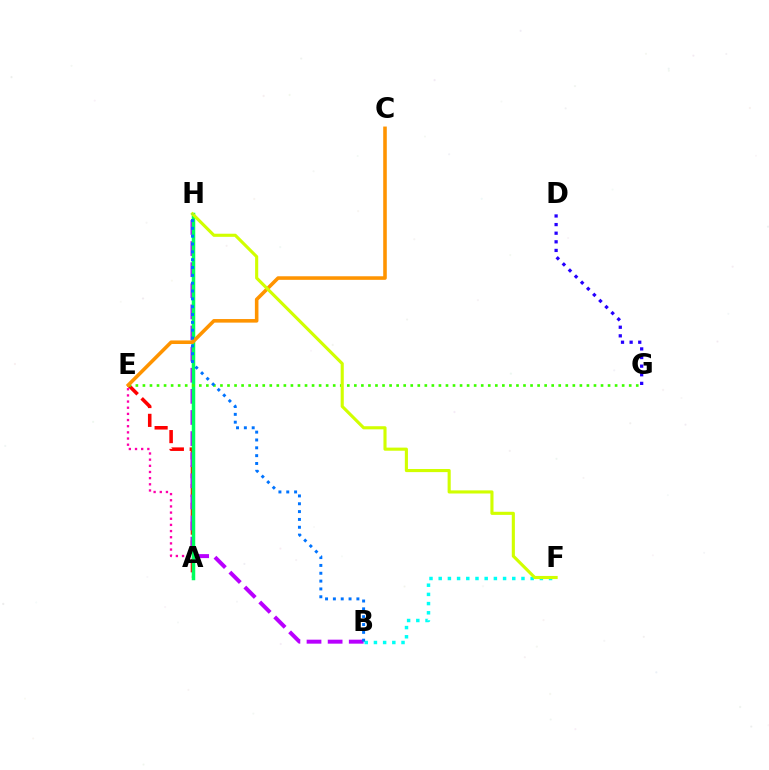{('A', 'E'): [{'color': '#ff0000', 'line_style': 'dashed', 'thickness': 2.56}, {'color': '#ff00ac', 'line_style': 'dotted', 'thickness': 1.67}], ('B', 'H'): [{'color': '#b900ff', 'line_style': 'dashed', 'thickness': 2.87}, {'color': '#0074ff', 'line_style': 'dotted', 'thickness': 2.13}], ('B', 'F'): [{'color': '#00fff6', 'line_style': 'dotted', 'thickness': 2.5}], ('A', 'H'): [{'color': '#00ff5c', 'line_style': 'solid', 'thickness': 2.51}], ('D', 'G'): [{'color': '#2500ff', 'line_style': 'dotted', 'thickness': 2.34}], ('E', 'G'): [{'color': '#3dff00', 'line_style': 'dotted', 'thickness': 1.91}], ('C', 'E'): [{'color': '#ff9400', 'line_style': 'solid', 'thickness': 2.57}], ('F', 'H'): [{'color': '#d1ff00', 'line_style': 'solid', 'thickness': 2.24}]}